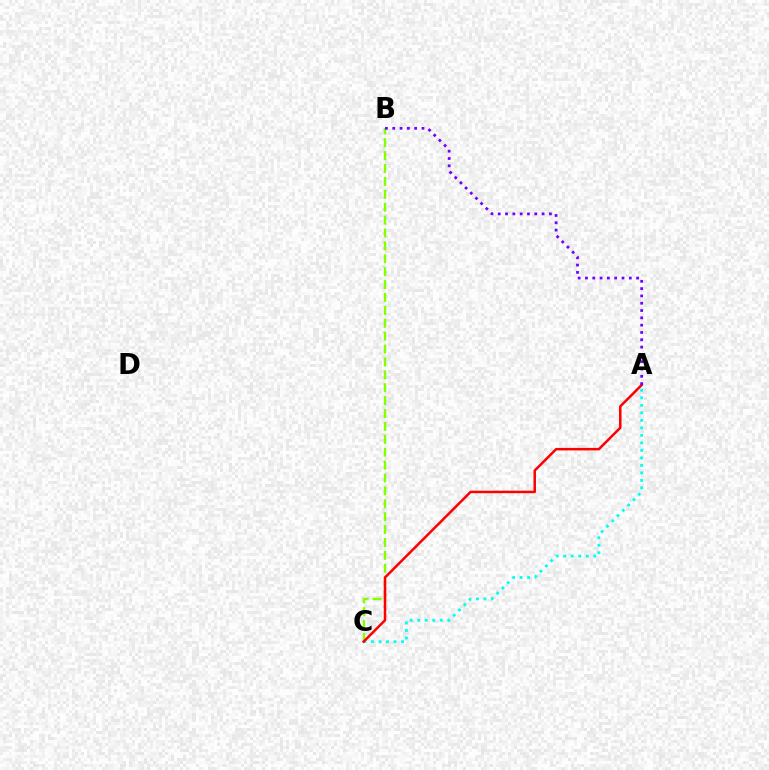{('B', 'C'): [{'color': '#84ff00', 'line_style': 'dashed', 'thickness': 1.75}], ('A', 'C'): [{'color': '#00fff6', 'line_style': 'dotted', 'thickness': 2.04}, {'color': '#ff0000', 'line_style': 'solid', 'thickness': 1.8}], ('A', 'B'): [{'color': '#7200ff', 'line_style': 'dotted', 'thickness': 1.99}]}